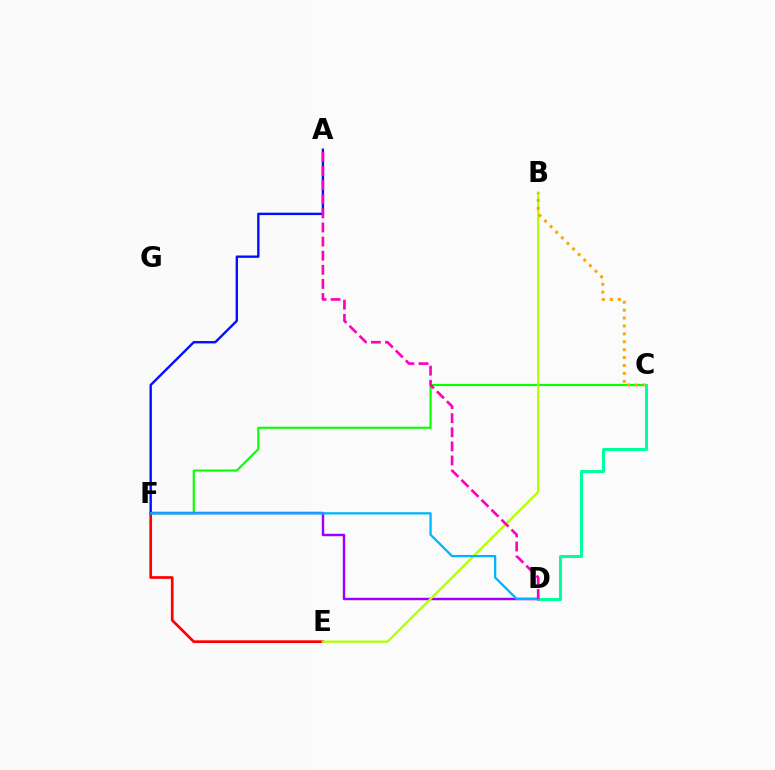{('C', 'F'): [{'color': '#08ff00', 'line_style': 'solid', 'thickness': 1.54}], ('C', 'D'): [{'color': '#00ff9d', 'line_style': 'solid', 'thickness': 2.19}], ('D', 'F'): [{'color': '#9b00ff', 'line_style': 'solid', 'thickness': 1.75}, {'color': '#00b5ff', 'line_style': 'solid', 'thickness': 1.65}], ('E', 'F'): [{'color': '#ff0000', 'line_style': 'solid', 'thickness': 1.94}], ('A', 'F'): [{'color': '#0010ff', 'line_style': 'solid', 'thickness': 1.71}], ('B', 'E'): [{'color': '#b3ff00', 'line_style': 'solid', 'thickness': 1.61}], ('B', 'C'): [{'color': '#ffa500', 'line_style': 'dotted', 'thickness': 2.15}], ('A', 'D'): [{'color': '#ff00bd', 'line_style': 'dashed', 'thickness': 1.92}]}